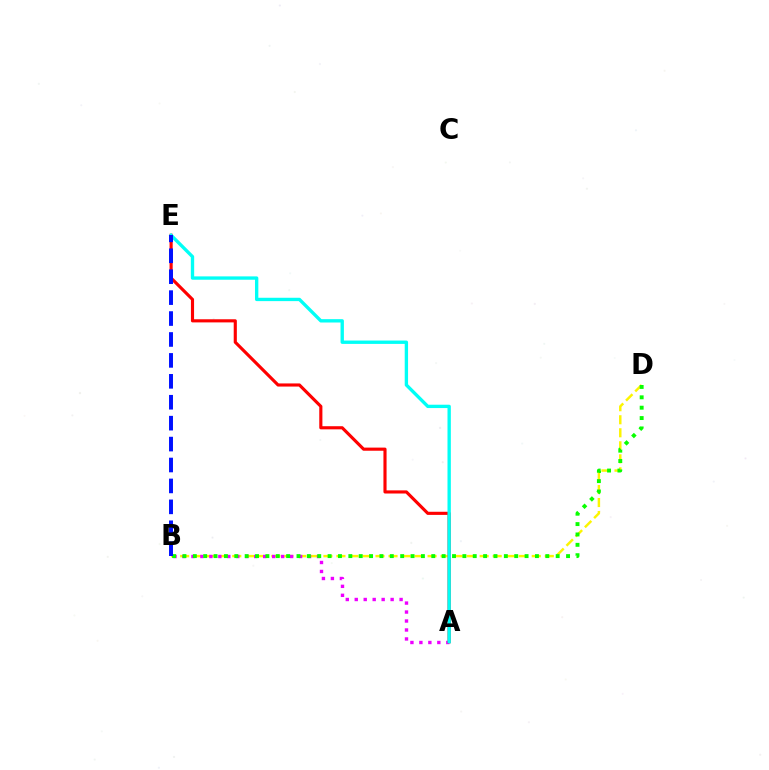{('B', 'D'): [{'color': '#fcf500', 'line_style': 'dashed', 'thickness': 1.77}, {'color': '#08ff00', 'line_style': 'dotted', 'thickness': 2.82}], ('A', 'B'): [{'color': '#ee00ff', 'line_style': 'dotted', 'thickness': 2.44}], ('A', 'E'): [{'color': '#ff0000', 'line_style': 'solid', 'thickness': 2.26}, {'color': '#00fff6', 'line_style': 'solid', 'thickness': 2.41}], ('B', 'E'): [{'color': '#0010ff', 'line_style': 'dashed', 'thickness': 2.84}]}